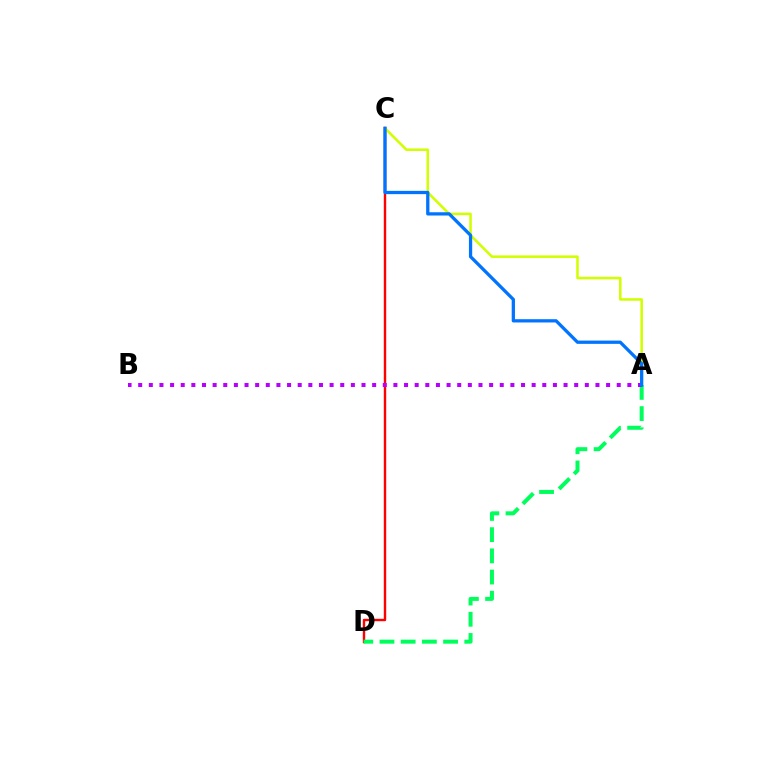{('C', 'D'): [{'color': '#ff0000', 'line_style': 'solid', 'thickness': 1.73}], ('A', 'C'): [{'color': '#d1ff00', 'line_style': 'solid', 'thickness': 1.83}, {'color': '#0074ff', 'line_style': 'solid', 'thickness': 2.36}], ('A', 'D'): [{'color': '#00ff5c', 'line_style': 'dashed', 'thickness': 2.88}], ('A', 'B'): [{'color': '#b900ff', 'line_style': 'dotted', 'thickness': 2.89}]}